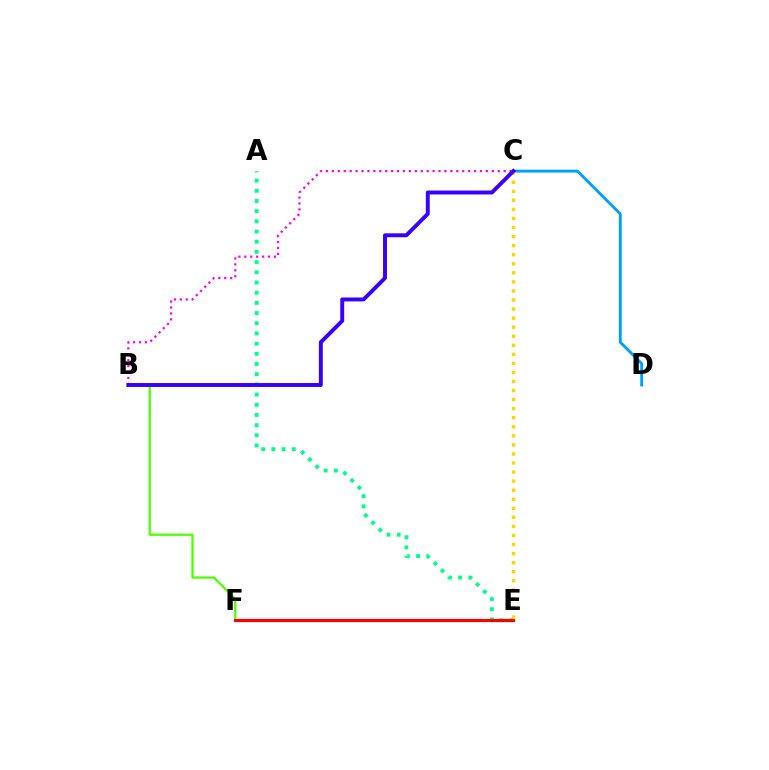{('B', 'C'): [{'color': '#ff00ed', 'line_style': 'dotted', 'thickness': 1.61}, {'color': '#3700ff', 'line_style': 'solid', 'thickness': 2.83}], ('C', 'D'): [{'color': '#009eff', 'line_style': 'solid', 'thickness': 2.06}], ('A', 'E'): [{'color': '#00ff86', 'line_style': 'dotted', 'thickness': 2.77}], ('B', 'F'): [{'color': '#4fff00', 'line_style': 'solid', 'thickness': 1.63}], ('E', 'F'): [{'color': '#ff0000', 'line_style': 'solid', 'thickness': 2.27}], ('C', 'E'): [{'color': '#ffd500', 'line_style': 'dotted', 'thickness': 2.46}]}